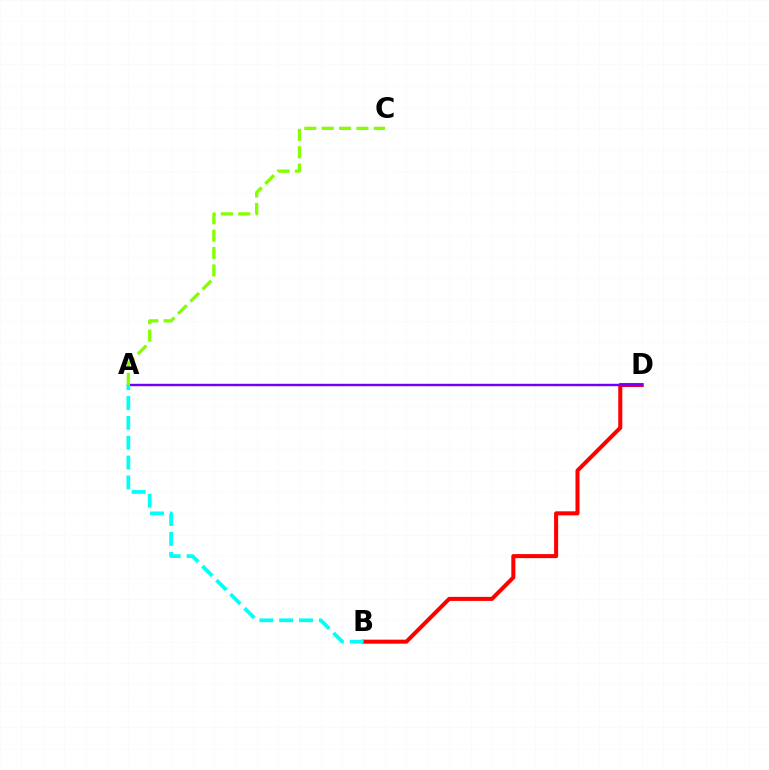{('B', 'D'): [{'color': '#ff0000', 'line_style': 'solid', 'thickness': 2.91}], ('A', 'D'): [{'color': '#7200ff', 'line_style': 'solid', 'thickness': 1.74}], ('A', 'C'): [{'color': '#84ff00', 'line_style': 'dashed', 'thickness': 2.36}], ('A', 'B'): [{'color': '#00fff6', 'line_style': 'dashed', 'thickness': 2.7}]}